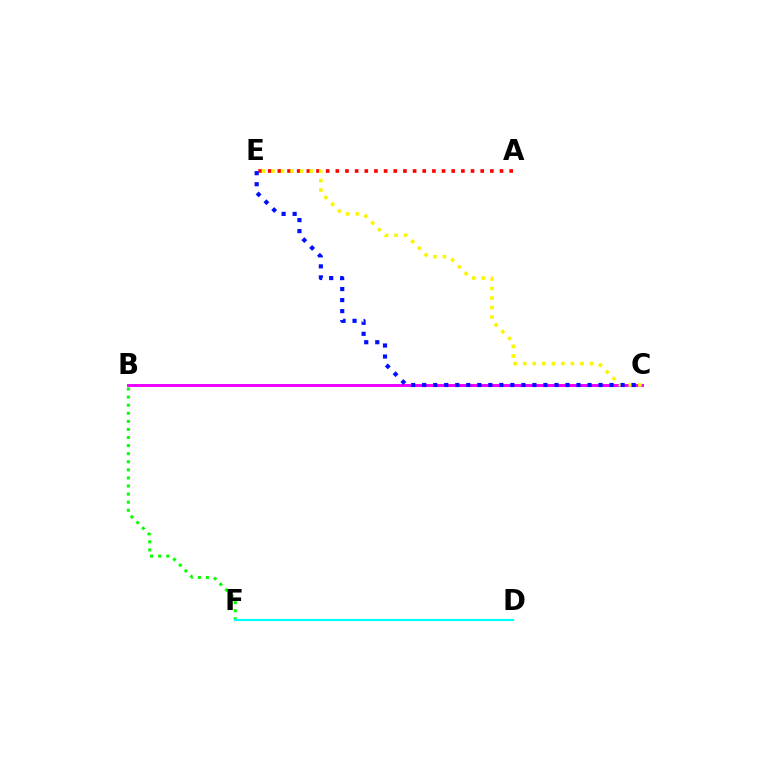{('B', 'C'): [{'color': '#ee00ff', 'line_style': 'solid', 'thickness': 2.1}], ('A', 'E'): [{'color': '#ff0000', 'line_style': 'dotted', 'thickness': 2.62}], ('B', 'F'): [{'color': '#08ff00', 'line_style': 'dotted', 'thickness': 2.2}], ('C', 'E'): [{'color': '#fcf500', 'line_style': 'dotted', 'thickness': 2.59}, {'color': '#0010ff', 'line_style': 'dotted', 'thickness': 2.99}], ('D', 'F'): [{'color': '#00fff6', 'line_style': 'solid', 'thickness': 1.58}]}